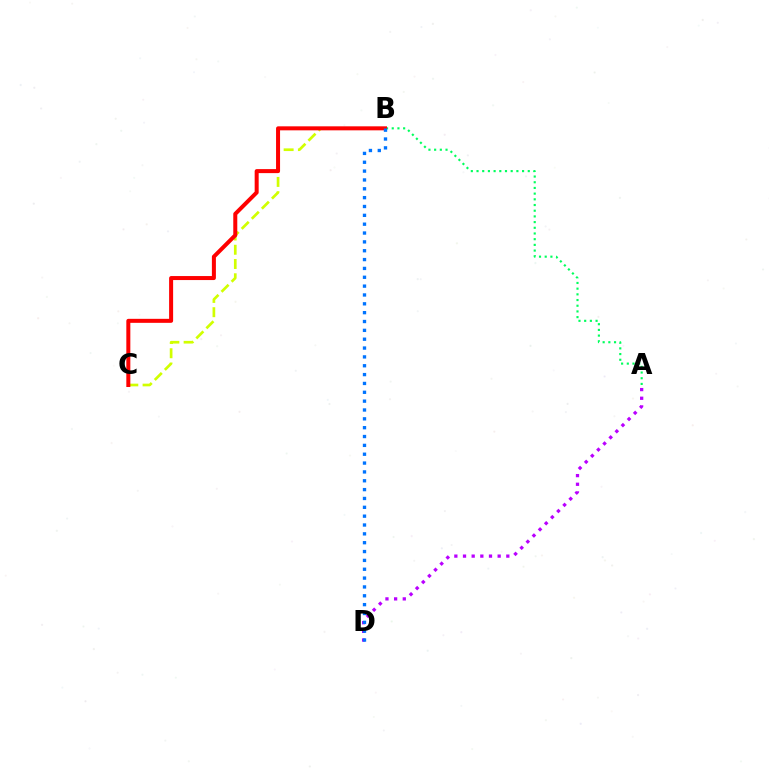{('A', 'D'): [{'color': '#b900ff', 'line_style': 'dotted', 'thickness': 2.35}], ('B', 'C'): [{'color': '#d1ff00', 'line_style': 'dashed', 'thickness': 1.94}, {'color': '#ff0000', 'line_style': 'solid', 'thickness': 2.89}], ('A', 'B'): [{'color': '#00ff5c', 'line_style': 'dotted', 'thickness': 1.55}], ('B', 'D'): [{'color': '#0074ff', 'line_style': 'dotted', 'thickness': 2.4}]}